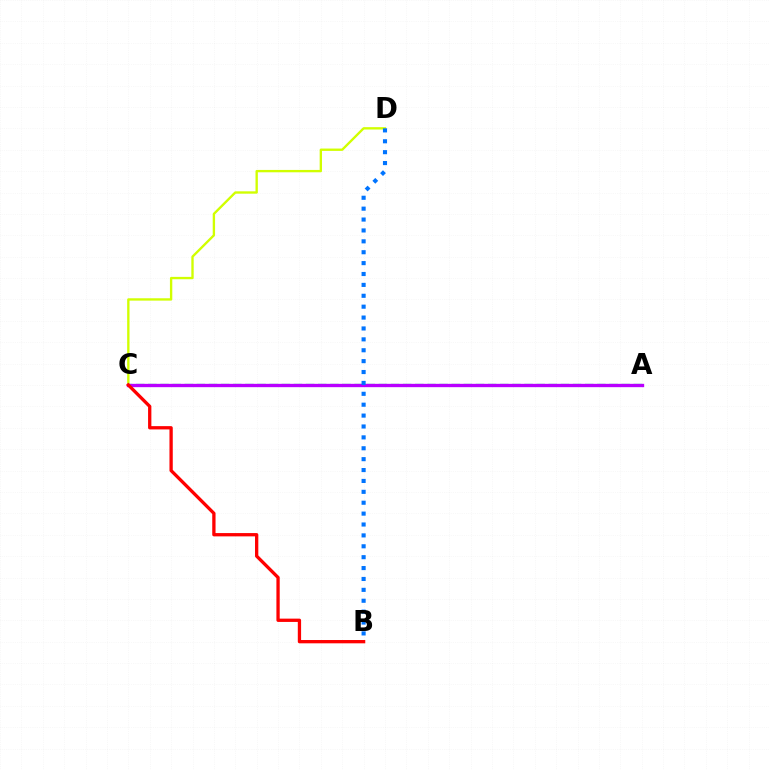{('C', 'D'): [{'color': '#d1ff00', 'line_style': 'solid', 'thickness': 1.69}], ('A', 'C'): [{'color': '#00ff5c', 'line_style': 'dashed', 'thickness': 1.65}, {'color': '#b900ff', 'line_style': 'solid', 'thickness': 2.4}], ('B', 'C'): [{'color': '#ff0000', 'line_style': 'solid', 'thickness': 2.37}], ('B', 'D'): [{'color': '#0074ff', 'line_style': 'dotted', 'thickness': 2.96}]}